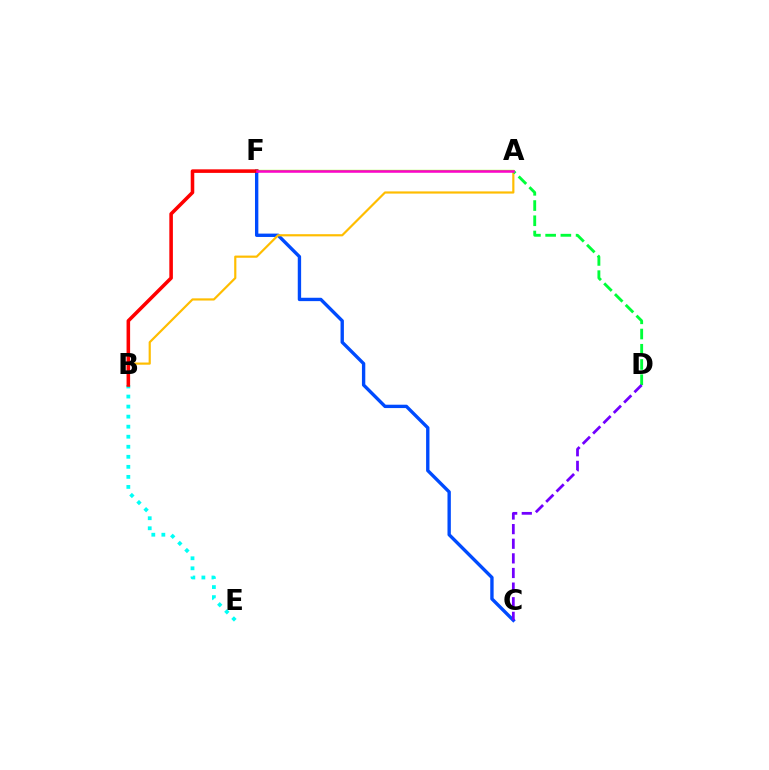{('C', 'F'): [{'color': '#004bff', 'line_style': 'solid', 'thickness': 2.42}], ('B', 'E'): [{'color': '#00fff6', 'line_style': 'dotted', 'thickness': 2.73}], ('A', 'F'): [{'color': '#84ff00', 'line_style': 'solid', 'thickness': 1.67}, {'color': '#ff00cf', 'line_style': 'solid', 'thickness': 1.8}], ('A', 'B'): [{'color': '#ffbd00', 'line_style': 'solid', 'thickness': 1.57}], ('A', 'D'): [{'color': '#00ff39', 'line_style': 'dashed', 'thickness': 2.07}], ('B', 'F'): [{'color': '#ff0000', 'line_style': 'solid', 'thickness': 2.56}], ('C', 'D'): [{'color': '#7200ff', 'line_style': 'dashed', 'thickness': 1.99}]}